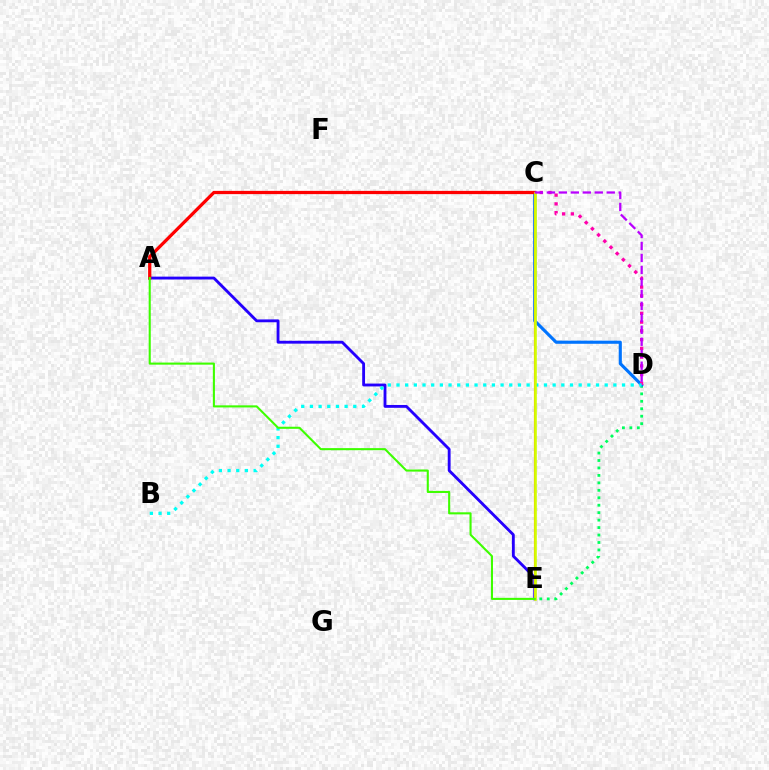{('D', 'E'): [{'color': '#00ff5c', 'line_style': 'dotted', 'thickness': 2.03}], ('C', 'D'): [{'color': '#0074ff', 'line_style': 'solid', 'thickness': 2.25}, {'color': '#ff00ac', 'line_style': 'dotted', 'thickness': 2.38}, {'color': '#b900ff', 'line_style': 'dashed', 'thickness': 1.63}], ('A', 'E'): [{'color': '#2500ff', 'line_style': 'solid', 'thickness': 2.05}, {'color': '#3dff00', 'line_style': 'solid', 'thickness': 1.5}], ('A', 'C'): [{'color': '#ff0000', 'line_style': 'solid', 'thickness': 2.34}], ('C', 'E'): [{'color': '#ff9400', 'line_style': 'solid', 'thickness': 1.56}, {'color': '#d1ff00', 'line_style': 'solid', 'thickness': 1.86}], ('B', 'D'): [{'color': '#00fff6', 'line_style': 'dotted', 'thickness': 2.36}]}